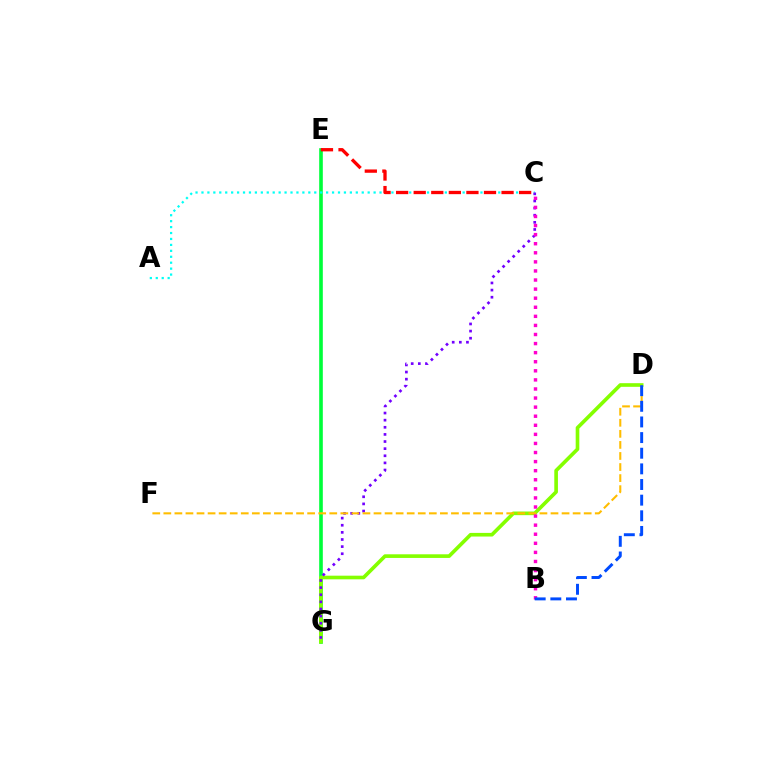{('E', 'G'): [{'color': '#00ff39', 'line_style': 'solid', 'thickness': 2.61}], ('A', 'C'): [{'color': '#00fff6', 'line_style': 'dotted', 'thickness': 1.61}], ('D', 'G'): [{'color': '#84ff00', 'line_style': 'solid', 'thickness': 2.62}], ('C', 'G'): [{'color': '#7200ff', 'line_style': 'dotted', 'thickness': 1.94}], ('D', 'F'): [{'color': '#ffbd00', 'line_style': 'dashed', 'thickness': 1.5}], ('C', 'E'): [{'color': '#ff0000', 'line_style': 'dashed', 'thickness': 2.39}], ('B', 'C'): [{'color': '#ff00cf', 'line_style': 'dotted', 'thickness': 2.47}], ('B', 'D'): [{'color': '#004bff', 'line_style': 'dashed', 'thickness': 2.12}]}